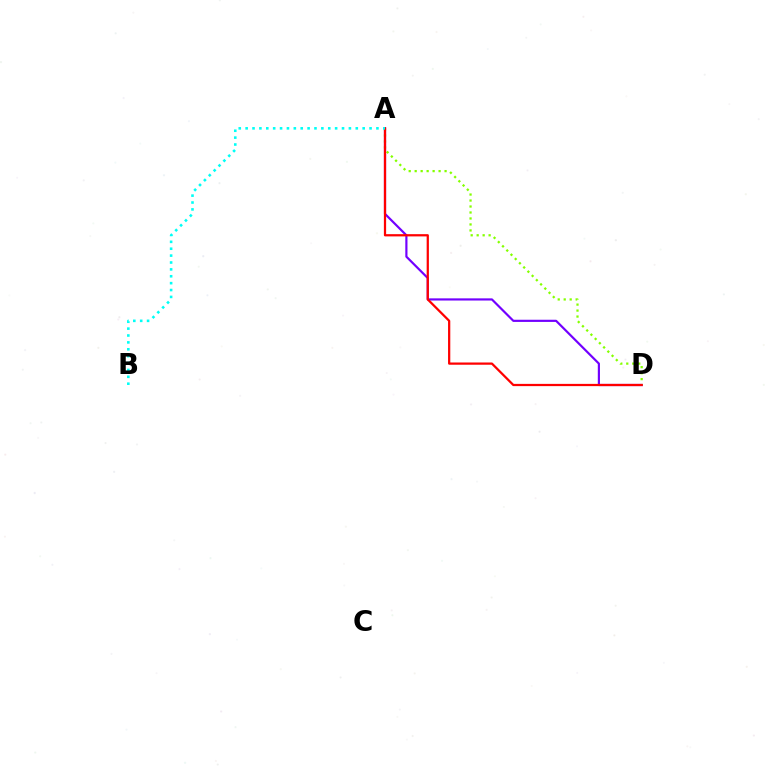{('A', 'D'): [{'color': '#7200ff', 'line_style': 'solid', 'thickness': 1.57}, {'color': '#84ff00', 'line_style': 'dotted', 'thickness': 1.62}, {'color': '#ff0000', 'line_style': 'solid', 'thickness': 1.62}], ('A', 'B'): [{'color': '#00fff6', 'line_style': 'dotted', 'thickness': 1.87}]}